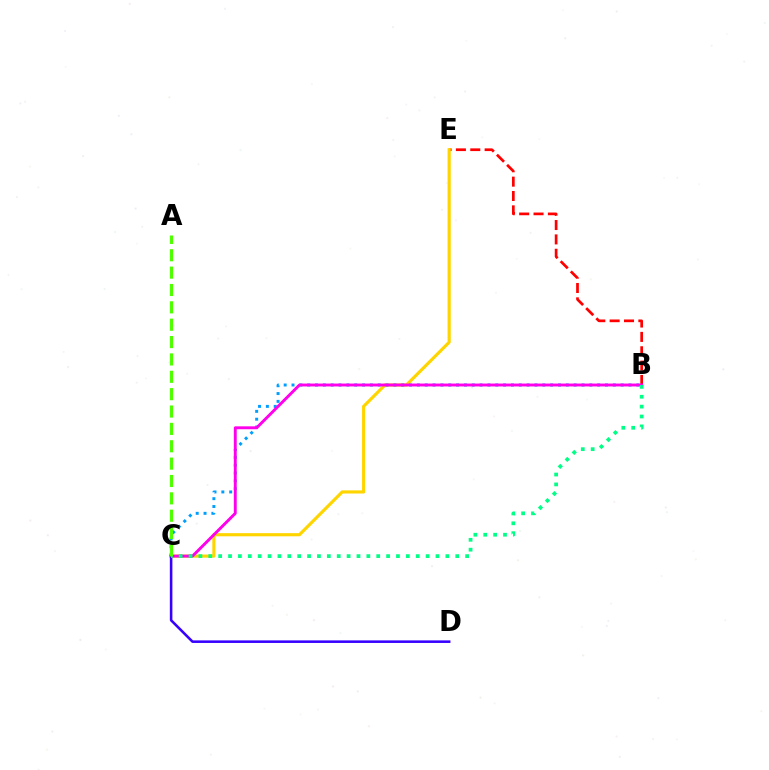{('B', 'E'): [{'color': '#ff0000', 'line_style': 'dashed', 'thickness': 1.95}], ('C', 'E'): [{'color': '#ffd500', 'line_style': 'solid', 'thickness': 2.27}], ('B', 'C'): [{'color': '#009eff', 'line_style': 'dotted', 'thickness': 2.13}, {'color': '#ff00ed', 'line_style': 'solid', 'thickness': 2.09}, {'color': '#00ff86', 'line_style': 'dotted', 'thickness': 2.68}], ('C', 'D'): [{'color': '#3700ff', 'line_style': 'solid', 'thickness': 1.84}], ('A', 'C'): [{'color': '#4fff00', 'line_style': 'dashed', 'thickness': 2.36}]}